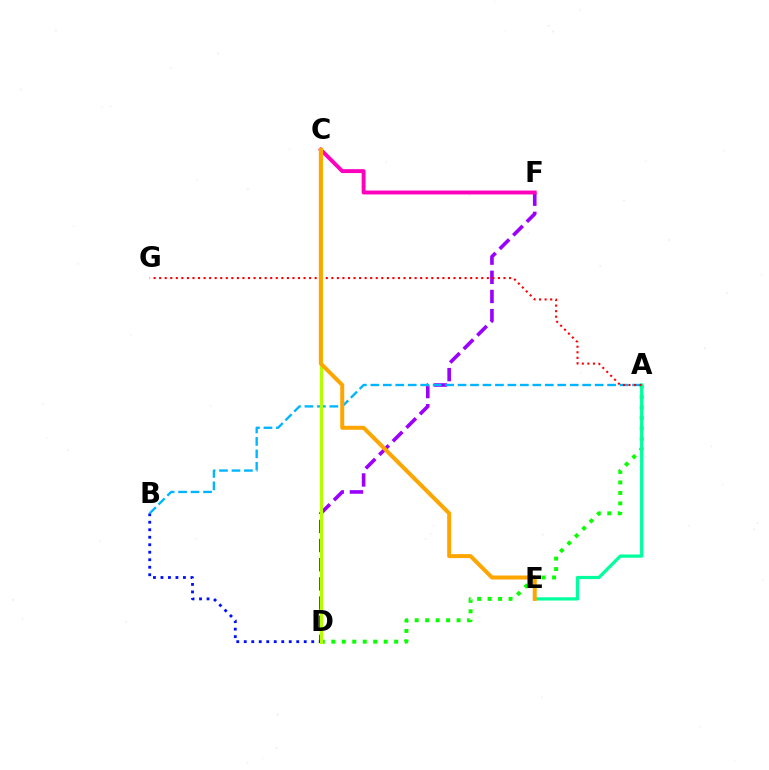{('D', 'F'): [{'color': '#9b00ff', 'line_style': 'dashed', 'thickness': 2.6}], ('A', 'D'): [{'color': '#08ff00', 'line_style': 'dotted', 'thickness': 2.85}], ('A', 'E'): [{'color': '#00ff9d', 'line_style': 'solid', 'thickness': 2.33}], ('B', 'D'): [{'color': '#0010ff', 'line_style': 'dotted', 'thickness': 2.04}], ('A', 'B'): [{'color': '#00b5ff', 'line_style': 'dashed', 'thickness': 1.69}], ('C', 'F'): [{'color': '#ff00bd', 'line_style': 'solid', 'thickness': 2.81}], ('A', 'G'): [{'color': '#ff0000', 'line_style': 'dotted', 'thickness': 1.51}], ('C', 'D'): [{'color': '#b3ff00', 'line_style': 'solid', 'thickness': 2.28}], ('C', 'E'): [{'color': '#ffa500', 'line_style': 'solid', 'thickness': 2.87}]}